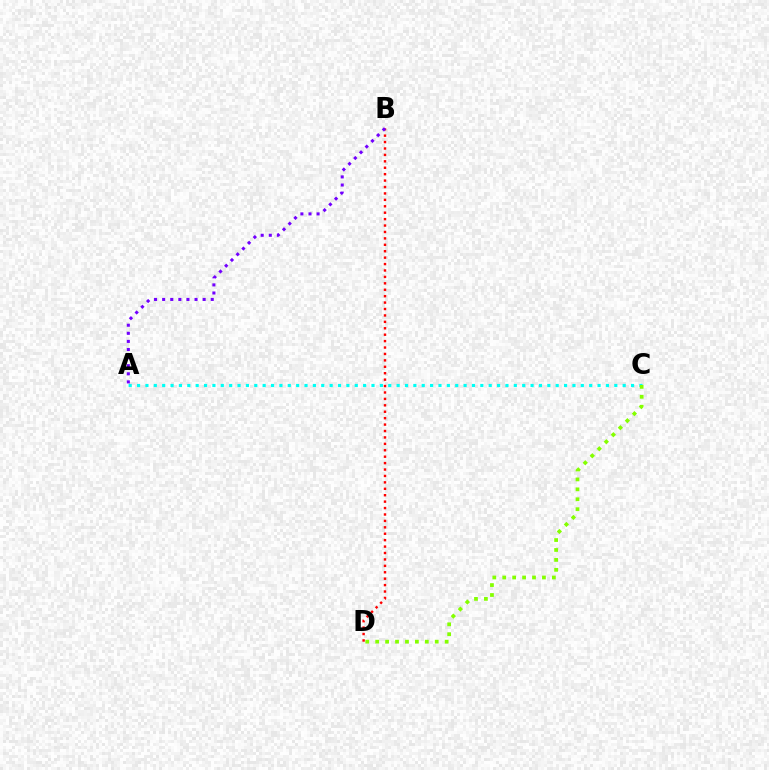{('A', 'C'): [{'color': '#00fff6', 'line_style': 'dotted', 'thickness': 2.27}], ('B', 'D'): [{'color': '#ff0000', 'line_style': 'dotted', 'thickness': 1.74}], ('A', 'B'): [{'color': '#7200ff', 'line_style': 'dotted', 'thickness': 2.2}], ('C', 'D'): [{'color': '#84ff00', 'line_style': 'dotted', 'thickness': 2.7}]}